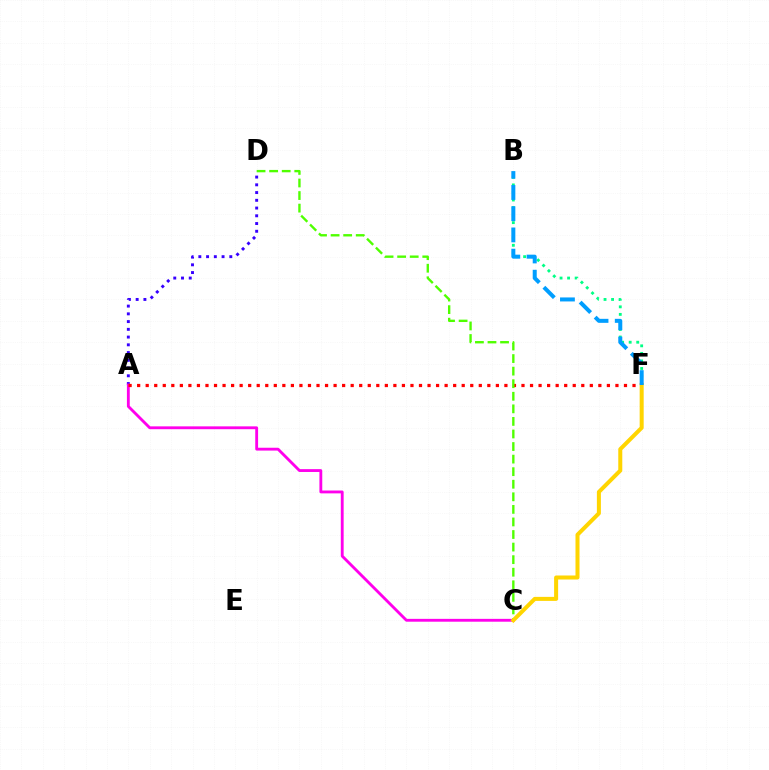{('B', 'F'): [{'color': '#00ff86', 'line_style': 'dotted', 'thickness': 2.05}, {'color': '#009eff', 'line_style': 'dashed', 'thickness': 2.88}], ('A', 'D'): [{'color': '#3700ff', 'line_style': 'dotted', 'thickness': 2.1}], ('A', 'C'): [{'color': '#ff00ed', 'line_style': 'solid', 'thickness': 2.05}], ('A', 'F'): [{'color': '#ff0000', 'line_style': 'dotted', 'thickness': 2.32}], ('C', 'D'): [{'color': '#4fff00', 'line_style': 'dashed', 'thickness': 1.71}], ('C', 'F'): [{'color': '#ffd500', 'line_style': 'solid', 'thickness': 2.89}]}